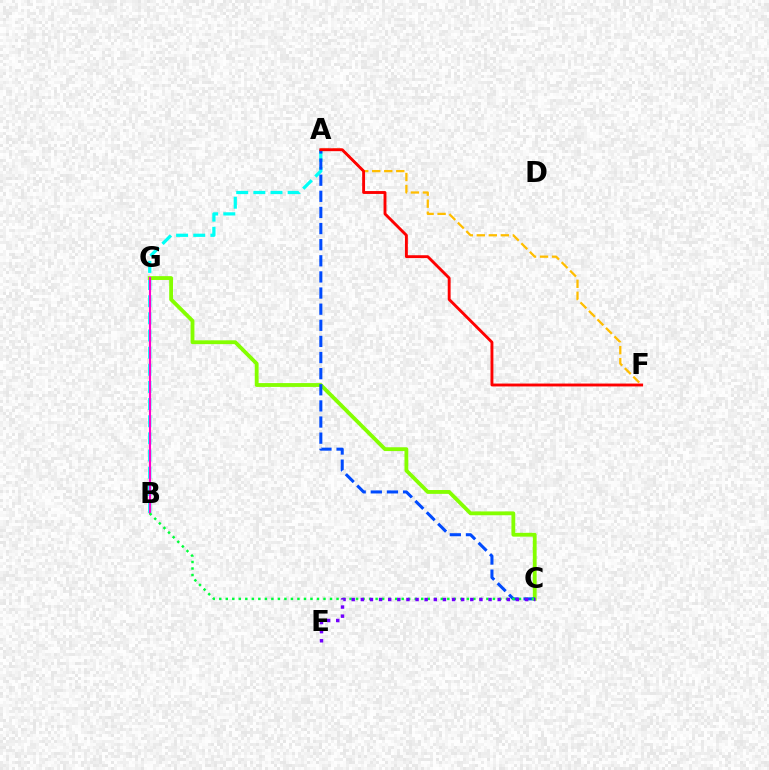{('A', 'B'): [{'color': '#00fff6', 'line_style': 'dashed', 'thickness': 2.33}], ('C', 'G'): [{'color': '#84ff00', 'line_style': 'solid', 'thickness': 2.76}], ('A', 'C'): [{'color': '#004bff', 'line_style': 'dashed', 'thickness': 2.19}], ('B', 'G'): [{'color': '#ff00cf', 'line_style': 'solid', 'thickness': 1.53}], ('B', 'C'): [{'color': '#00ff39', 'line_style': 'dotted', 'thickness': 1.77}], ('C', 'E'): [{'color': '#7200ff', 'line_style': 'dotted', 'thickness': 2.48}], ('A', 'F'): [{'color': '#ffbd00', 'line_style': 'dashed', 'thickness': 1.63}, {'color': '#ff0000', 'line_style': 'solid', 'thickness': 2.08}]}